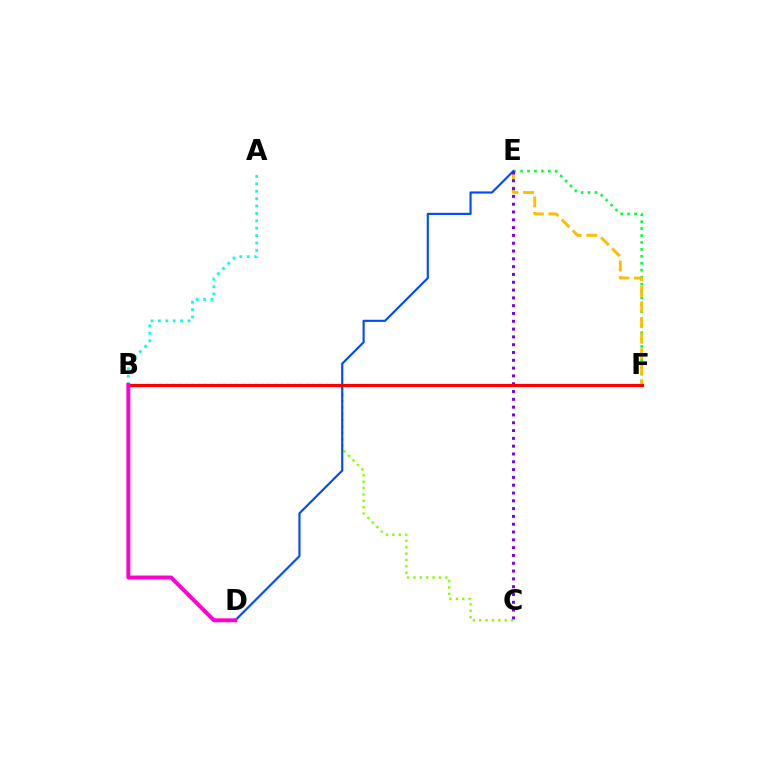{('E', 'F'): [{'color': '#00ff39', 'line_style': 'dotted', 'thickness': 1.88}, {'color': '#ffbd00', 'line_style': 'dashed', 'thickness': 2.12}], ('A', 'B'): [{'color': '#00fff6', 'line_style': 'dotted', 'thickness': 2.01}], ('B', 'C'): [{'color': '#84ff00', 'line_style': 'dotted', 'thickness': 1.73}], ('D', 'E'): [{'color': '#004bff', 'line_style': 'solid', 'thickness': 1.55}], ('C', 'E'): [{'color': '#7200ff', 'line_style': 'dotted', 'thickness': 2.12}], ('B', 'F'): [{'color': '#ff0000', 'line_style': 'solid', 'thickness': 2.28}], ('B', 'D'): [{'color': '#ff00cf', 'line_style': 'solid', 'thickness': 2.82}]}